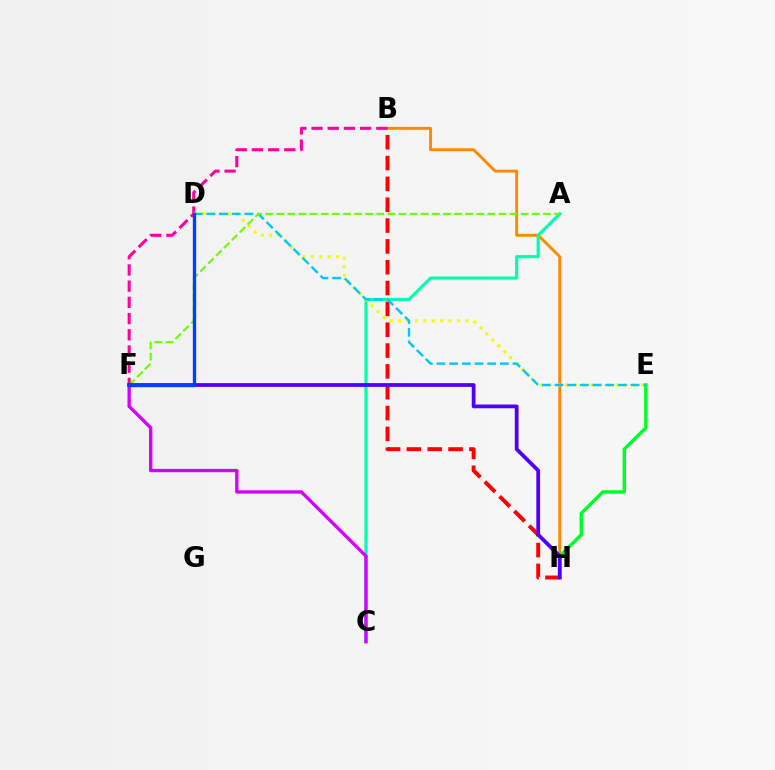{('B', 'H'): [{'color': '#ff0000', 'line_style': 'dashed', 'thickness': 2.83}, {'color': '#ff8800', 'line_style': 'solid', 'thickness': 2.09}], ('A', 'C'): [{'color': '#00ffaf', 'line_style': 'solid', 'thickness': 2.27}], ('C', 'F'): [{'color': '#d600ff', 'line_style': 'solid', 'thickness': 2.4}], ('B', 'F'): [{'color': '#ff00a0', 'line_style': 'dashed', 'thickness': 2.2}], ('E', 'H'): [{'color': '#00ff27', 'line_style': 'solid', 'thickness': 2.47}], ('D', 'E'): [{'color': '#eeff00', 'line_style': 'dotted', 'thickness': 2.29}, {'color': '#00c7ff', 'line_style': 'dashed', 'thickness': 1.72}], ('A', 'F'): [{'color': '#66ff00', 'line_style': 'dashed', 'thickness': 1.51}], ('F', 'H'): [{'color': '#4f00ff', 'line_style': 'solid', 'thickness': 2.71}], ('D', 'F'): [{'color': '#003fff', 'line_style': 'solid', 'thickness': 2.39}]}